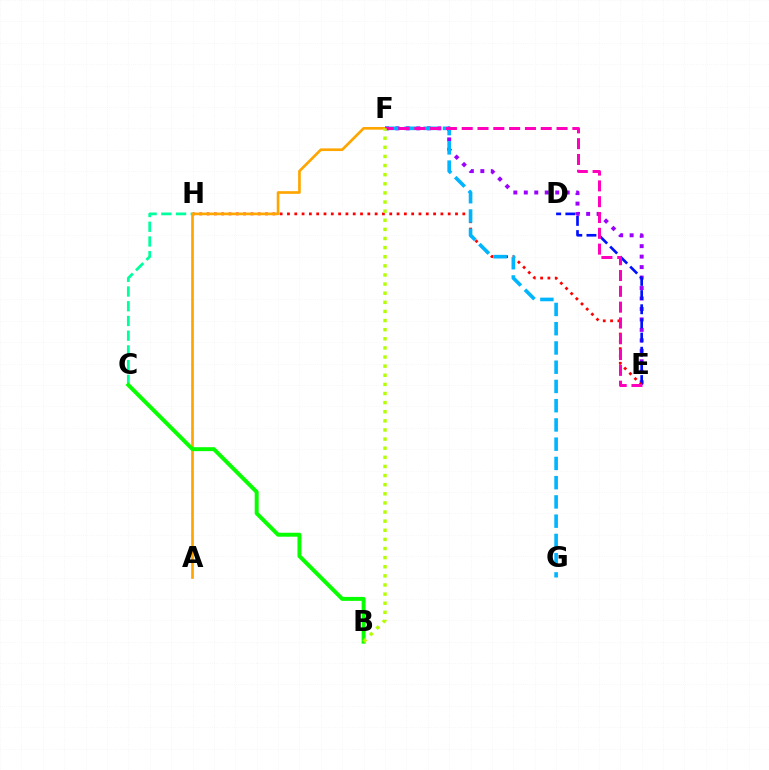{('E', 'F'): [{'color': '#9b00ff', 'line_style': 'dotted', 'thickness': 2.84}, {'color': '#ff00bd', 'line_style': 'dashed', 'thickness': 2.15}], ('D', 'E'): [{'color': '#0010ff', 'line_style': 'dashed', 'thickness': 1.92}], ('E', 'H'): [{'color': '#ff0000', 'line_style': 'dotted', 'thickness': 1.99}], ('C', 'H'): [{'color': '#00ff9d', 'line_style': 'dashed', 'thickness': 2.0}], ('A', 'F'): [{'color': '#ffa500', 'line_style': 'solid', 'thickness': 1.92}], ('B', 'C'): [{'color': '#08ff00', 'line_style': 'solid', 'thickness': 2.85}], ('F', 'G'): [{'color': '#00b5ff', 'line_style': 'dashed', 'thickness': 2.61}], ('B', 'F'): [{'color': '#b3ff00', 'line_style': 'dotted', 'thickness': 2.48}]}